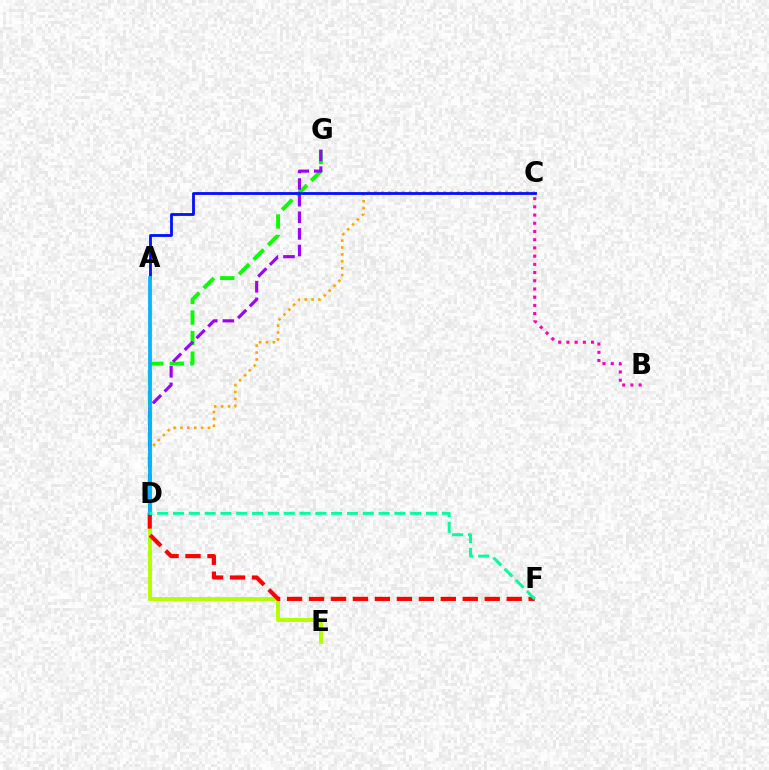{('B', 'C'): [{'color': '#ff00bd', 'line_style': 'dotted', 'thickness': 2.23}], ('C', 'D'): [{'color': '#ffa500', 'line_style': 'dotted', 'thickness': 1.87}], ('D', 'G'): [{'color': '#08ff00', 'line_style': 'dashed', 'thickness': 2.8}, {'color': '#9b00ff', 'line_style': 'dashed', 'thickness': 2.26}], ('D', 'E'): [{'color': '#b3ff00', 'line_style': 'solid', 'thickness': 2.81}], ('D', 'F'): [{'color': '#ff0000', 'line_style': 'dashed', 'thickness': 2.98}, {'color': '#00ff9d', 'line_style': 'dashed', 'thickness': 2.15}], ('A', 'C'): [{'color': '#0010ff', 'line_style': 'solid', 'thickness': 2.01}], ('A', 'D'): [{'color': '#00b5ff', 'line_style': 'solid', 'thickness': 2.71}]}